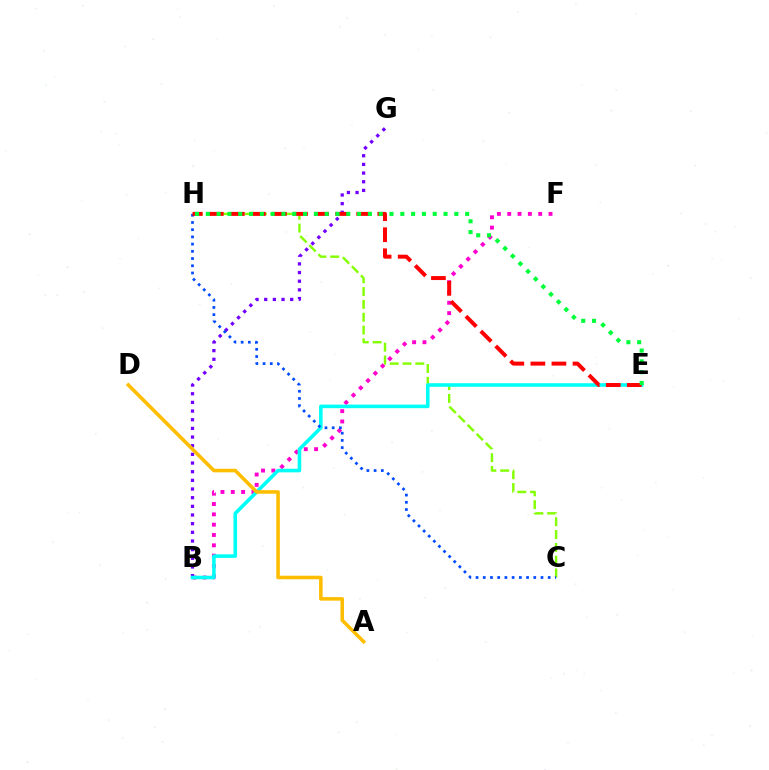{('B', 'F'): [{'color': '#ff00cf', 'line_style': 'dotted', 'thickness': 2.81}], ('B', 'G'): [{'color': '#7200ff', 'line_style': 'dotted', 'thickness': 2.35}], ('C', 'H'): [{'color': '#84ff00', 'line_style': 'dashed', 'thickness': 1.74}, {'color': '#004bff', 'line_style': 'dotted', 'thickness': 1.96}], ('B', 'E'): [{'color': '#00fff6', 'line_style': 'solid', 'thickness': 2.58}], ('A', 'D'): [{'color': '#ffbd00', 'line_style': 'solid', 'thickness': 2.56}], ('E', 'H'): [{'color': '#ff0000', 'line_style': 'dashed', 'thickness': 2.86}, {'color': '#00ff39', 'line_style': 'dotted', 'thickness': 2.94}]}